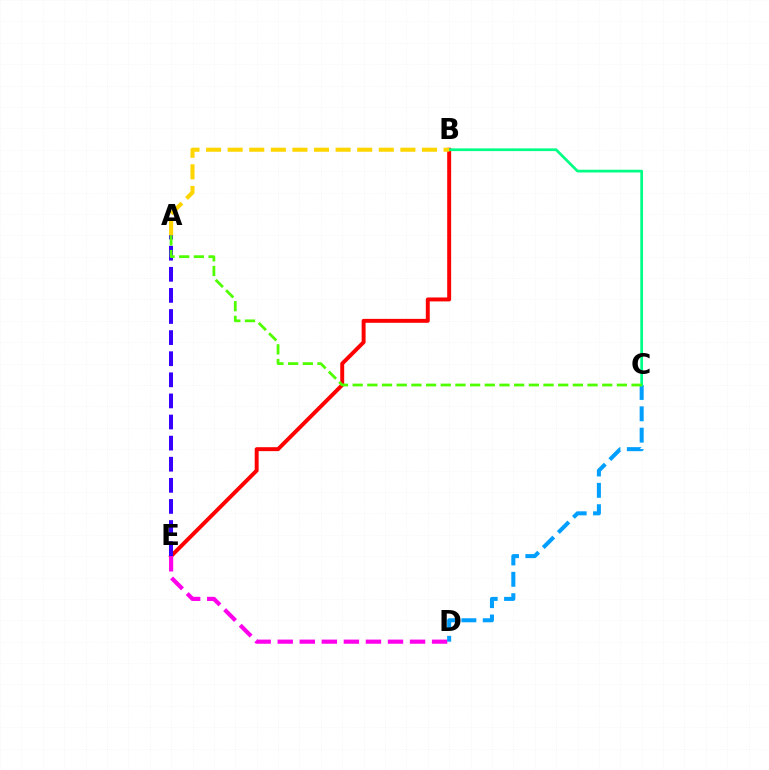{('B', 'E'): [{'color': '#ff0000', 'line_style': 'solid', 'thickness': 2.83}], ('A', 'E'): [{'color': '#3700ff', 'line_style': 'dashed', 'thickness': 2.87}], ('D', 'E'): [{'color': '#ff00ed', 'line_style': 'dashed', 'thickness': 3.0}], ('C', 'D'): [{'color': '#009eff', 'line_style': 'dashed', 'thickness': 2.9}], ('B', 'C'): [{'color': '#00ff86', 'line_style': 'solid', 'thickness': 1.96}], ('A', 'C'): [{'color': '#4fff00', 'line_style': 'dashed', 'thickness': 1.99}], ('A', 'B'): [{'color': '#ffd500', 'line_style': 'dashed', 'thickness': 2.93}]}